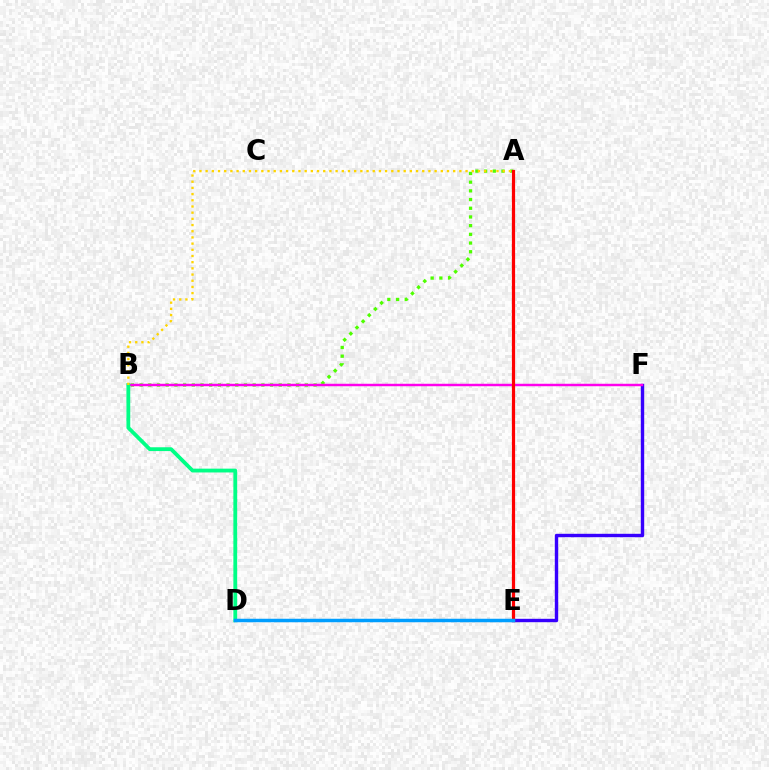{('A', 'B'): [{'color': '#4fff00', 'line_style': 'dotted', 'thickness': 2.36}, {'color': '#ffd500', 'line_style': 'dotted', 'thickness': 1.68}], ('E', 'F'): [{'color': '#3700ff', 'line_style': 'solid', 'thickness': 2.45}], ('B', 'F'): [{'color': '#ff00ed', 'line_style': 'solid', 'thickness': 1.77}], ('B', 'D'): [{'color': '#00ff86', 'line_style': 'solid', 'thickness': 2.75}], ('A', 'E'): [{'color': '#ff0000', 'line_style': 'solid', 'thickness': 2.31}], ('D', 'E'): [{'color': '#009eff', 'line_style': 'solid', 'thickness': 2.51}]}